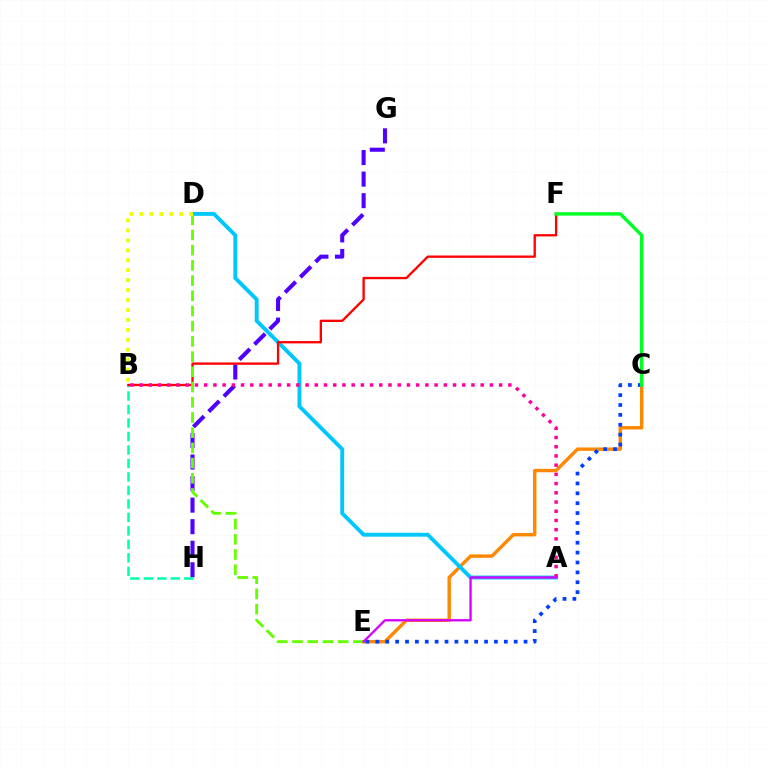{('C', 'E'): [{'color': '#ff8800', 'line_style': 'solid', 'thickness': 2.45}, {'color': '#003fff', 'line_style': 'dotted', 'thickness': 2.68}], ('A', 'D'): [{'color': '#00c7ff', 'line_style': 'solid', 'thickness': 2.81}], ('G', 'H'): [{'color': '#4f00ff', 'line_style': 'dashed', 'thickness': 2.93}], ('B', 'H'): [{'color': '#00ffaf', 'line_style': 'dashed', 'thickness': 1.83}], ('B', 'F'): [{'color': '#ff0000', 'line_style': 'solid', 'thickness': 1.67}], ('D', 'E'): [{'color': '#66ff00', 'line_style': 'dashed', 'thickness': 2.07}], ('C', 'F'): [{'color': '#00ff27', 'line_style': 'solid', 'thickness': 2.47}], ('A', 'B'): [{'color': '#ff00a0', 'line_style': 'dotted', 'thickness': 2.5}], ('B', 'D'): [{'color': '#eeff00', 'line_style': 'dotted', 'thickness': 2.7}], ('A', 'E'): [{'color': '#d600ff', 'line_style': 'solid', 'thickness': 1.66}]}